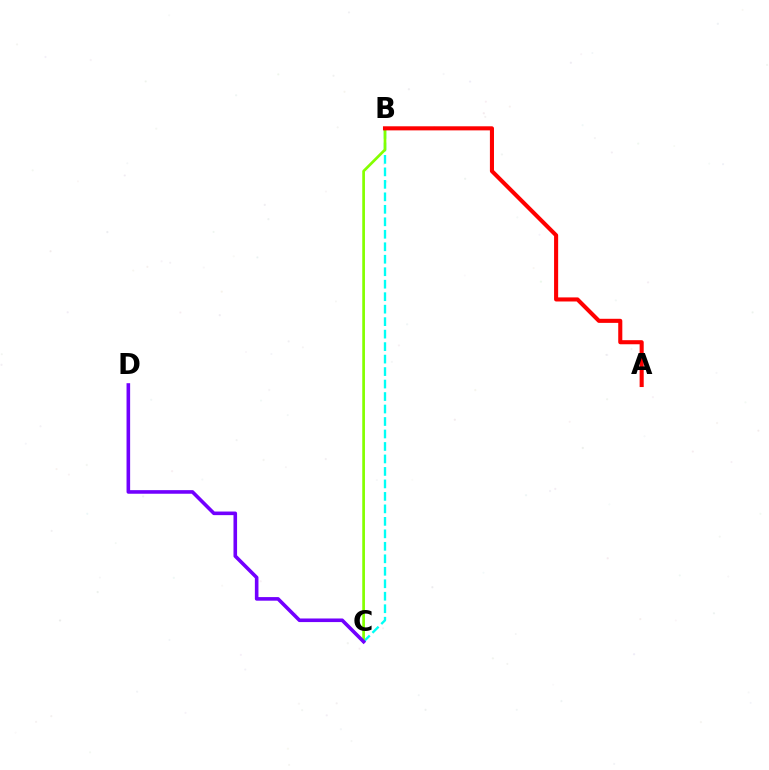{('B', 'C'): [{'color': '#00fff6', 'line_style': 'dashed', 'thickness': 1.7}, {'color': '#84ff00', 'line_style': 'solid', 'thickness': 1.95}], ('A', 'B'): [{'color': '#ff0000', 'line_style': 'solid', 'thickness': 2.94}], ('C', 'D'): [{'color': '#7200ff', 'line_style': 'solid', 'thickness': 2.59}]}